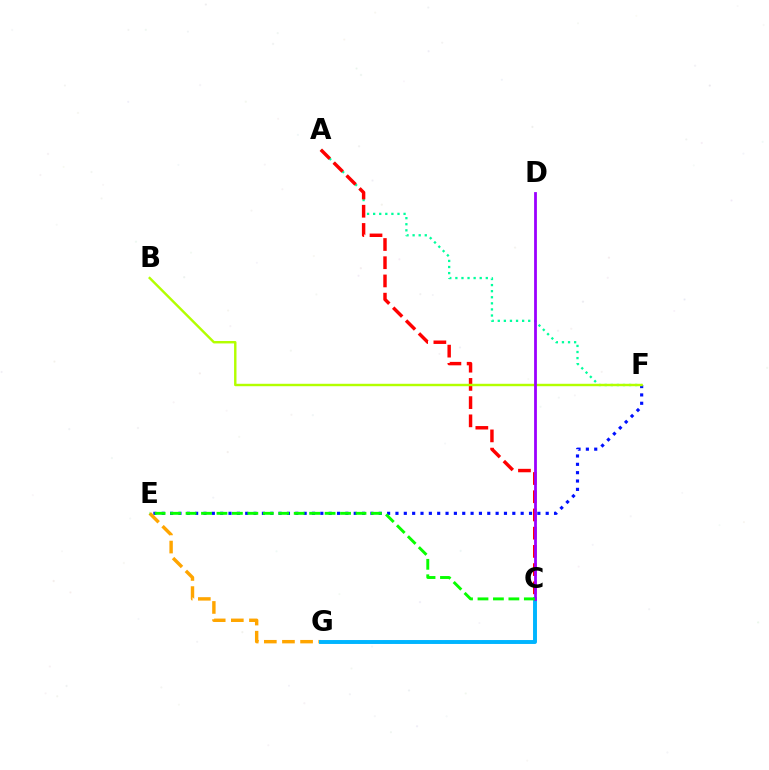{('C', 'G'): [{'color': '#ff00bd', 'line_style': 'dashed', 'thickness': 1.69}, {'color': '#00b5ff', 'line_style': 'solid', 'thickness': 2.82}], ('E', 'F'): [{'color': '#0010ff', 'line_style': 'dotted', 'thickness': 2.27}], ('A', 'F'): [{'color': '#00ff9d', 'line_style': 'dotted', 'thickness': 1.65}], ('E', 'G'): [{'color': '#ffa500', 'line_style': 'dashed', 'thickness': 2.46}], ('A', 'C'): [{'color': '#ff0000', 'line_style': 'dashed', 'thickness': 2.47}], ('B', 'F'): [{'color': '#b3ff00', 'line_style': 'solid', 'thickness': 1.74}], ('C', 'D'): [{'color': '#9b00ff', 'line_style': 'solid', 'thickness': 2.01}], ('C', 'E'): [{'color': '#08ff00', 'line_style': 'dashed', 'thickness': 2.1}]}